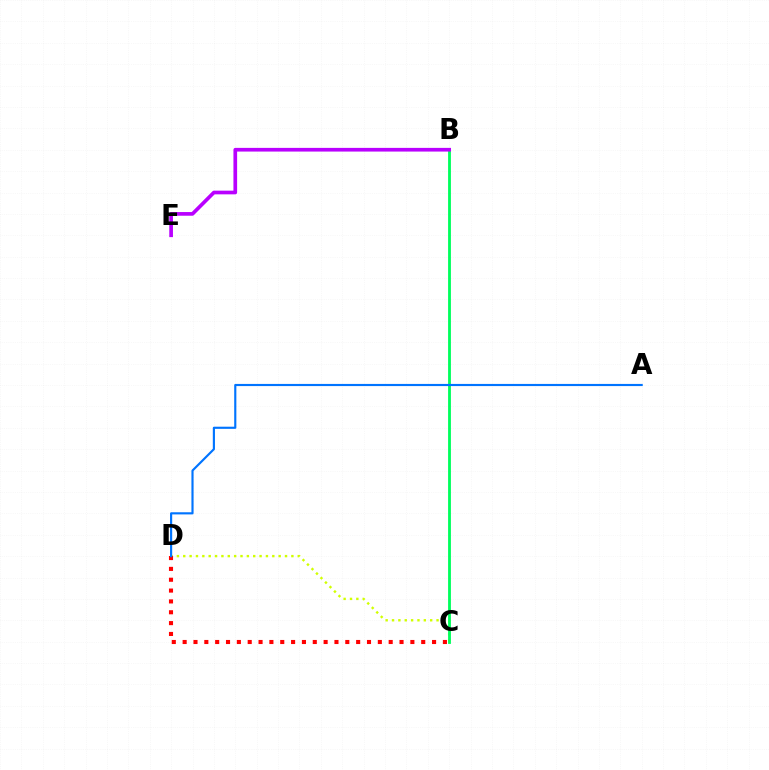{('C', 'D'): [{'color': '#d1ff00', 'line_style': 'dotted', 'thickness': 1.73}, {'color': '#ff0000', 'line_style': 'dotted', 'thickness': 2.95}], ('B', 'C'): [{'color': '#00ff5c', 'line_style': 'solid', 'thickness': 2.04}], ('A', 'D'): [{'color': '#0074ff', 'line_style': 'solid', 'thickness': 1.55}], ('B', 'E'): [{'color': '#b900ff', 'line_style': 'solid', 'thickness': 2.65}]}